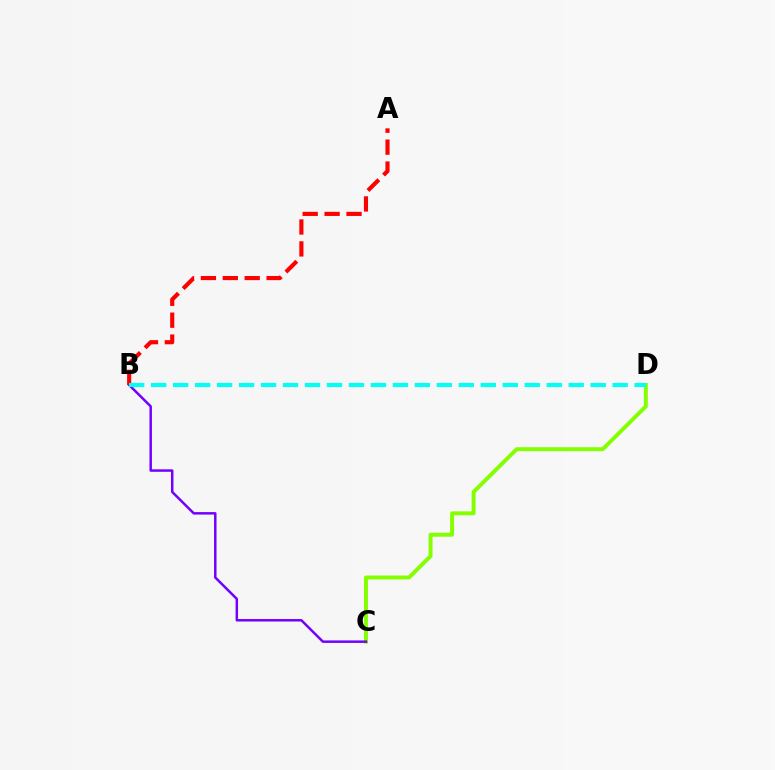{('C', 'D'): [{'color': '#84ff00', 'line_style': 'solid', 'thickness': 2.84}], ('B', 'C'): [{'color': '#7200ff', 'line_style': 'solid', 'thickness': 1.79}], ('A', 'B'): [{'color': '#ff0000', 'line_style': 'dashed', 'thickness': 2.98}], ('B', 'D'): [{'color': '#00fff6', 'line_style': 'dashed', 'thickness': 2.99}]}